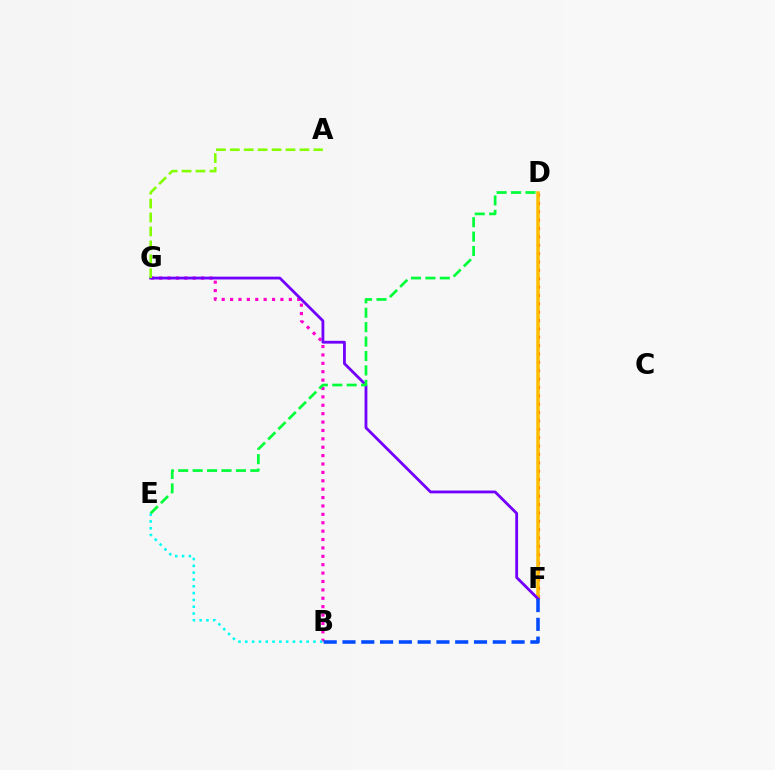{('D', 'F'): [{'color': '#ff0000', 'line_style': 'dotted', 'thickness': 2.27}, {'color': '#ffbd00', 'line_style': 'solid', 'thickness': 2.52}], ('B', 'G'): [{'color': '#ff00cf', 'line_style': 'dotted', 'thickness': 2.28}], ('F', 'G'): [{'color': '#7200ff', 'line_style': 'solid', 'thickness': 2.02}], ('B', 'E'): [{'color': '#00fff6', 'line_style': 'dotted', 'thickness': 1.85}], ('D', 'E'): [{'color': '#00ff39', 'line_style': 'dashed', 'thickness': 1.96}], ('A', 'G'): [{'color': '#84ff00', 'line_style': 'dashed', 'thickness': 1.89}], ('B', 'F'): [{'color': '#004bff', 'line_style': 'dashed', 'thickness': 2.55}]}